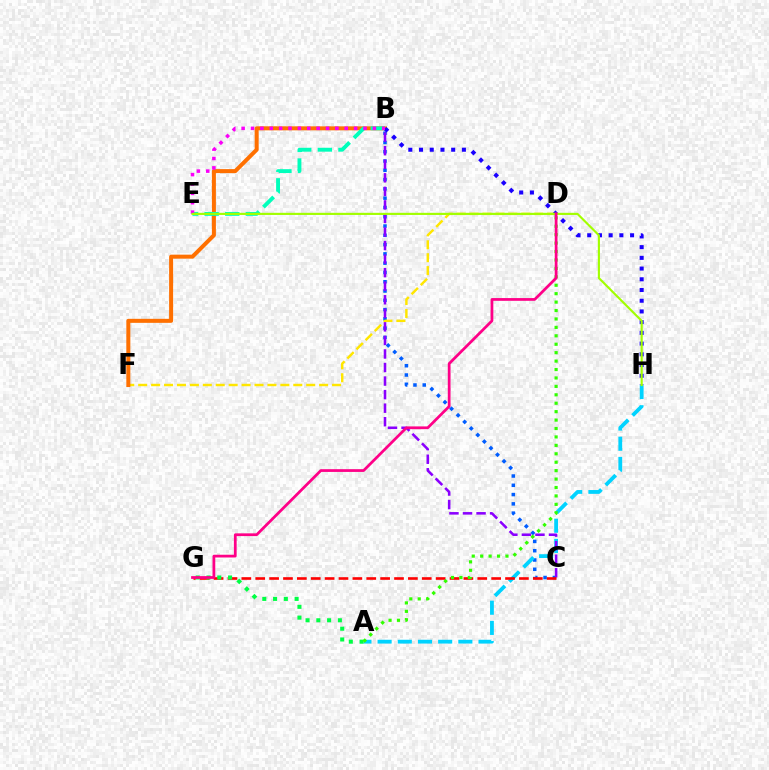{('B', 'C'): [{'color': '#005dff', 'line_style': 'dotted', 'thickness': 2.52}, {'color': '#8a00ff', 'line_style': 'dashed', 'thickness': 1.84}], ('D', 'F'): [{'color': '#ffe600', 'line_style': 'dashed', 'thickness': 1.76}], ('A', 'H'): [{'color': '#00d3ff', 'line_style': 'dashed', 'thickness': 2.74}], ('B', 'F'): [{'color': '#ff7000', 'line_style': 'solid', 'thickness': 2.89}], ('B', 'E'): [{'color': '#00ffbb', 'line_style': 'dashed', 'thickness': 2.8}, {'color': '#fa00f9', 'line_style': 'dotted', 'thickness': 2.55}], ('B', 'H'): [{'color': '#1900ff', 'line_style': 'dotted', 'thickness': 2.91}], ('C', 'G'): [{'color': '#ff0000', 'line_style': 'dashed', 'thickness': 1.89}], ('E', 'H'): [{'color': '#a2ff00', 'line_style': 'solid', 'thickness': 1.54}], ('A', 'G'): [{'color': '#00ff45', 'line_style': 'dotted', 'thickness': 2.93}], ('A', 'D'): [{'color': '#31ff00', 'line_style': 'dotted', 'thickness': 2.29}], ('D', 'G'): [{'color': '#ff0088', 'line_style': 'solid', 'thickness': 1.98}]}